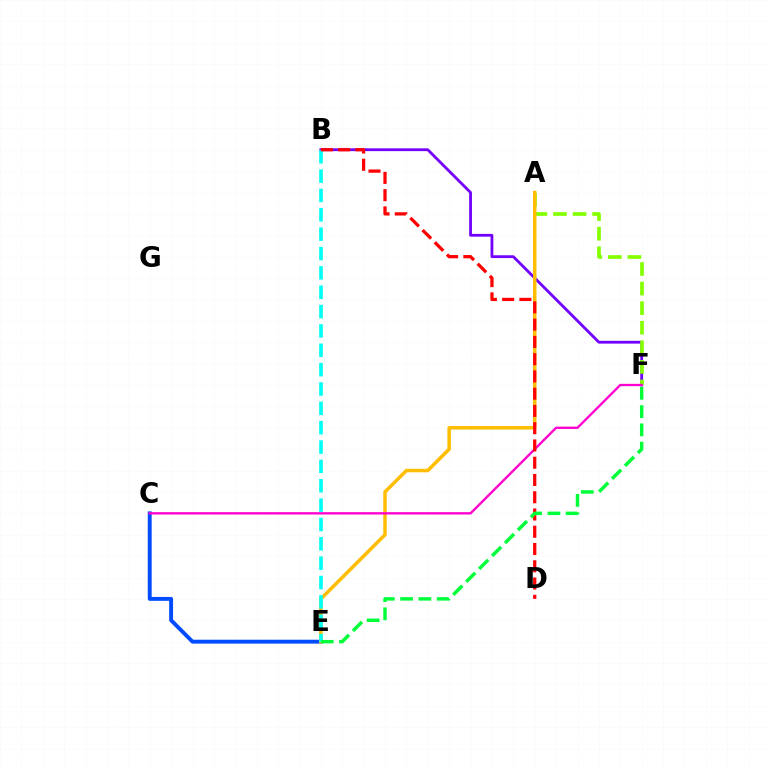{('B', 'F'): [{'color': '#7200ff', 'line_style': 'solid', 'thickness': 2.02}], ('A', 'F'): [{'color': '#84ff00', 'line_style': 'dashed', 'thickness': 2.66}], ('C', 'E'): [{'color': '#004bff', 'line_style': 'solid', 'thickness': 2.8}], ('A', 'E'): [{'color': '#ffbd00', 'line_style': 'solid', 'thickness': 2.51}], ('C', 'F'): [{'color': '#ff00cf', 'line_style': 'solid', 'thickness': 1.68}], ('B', 'E'): [{'color': '#00fff6', 'line_style': 'dashed', 'thickness': 2.63}], ('B', 'D'): [{'color': '#ff0000', 'line_style': 'dashed', 'thickness': 2.34}], ('E', 'F'): [{'color': '#00ff39', 'line_style': 'dashed', 'thickness': 2.48}]}